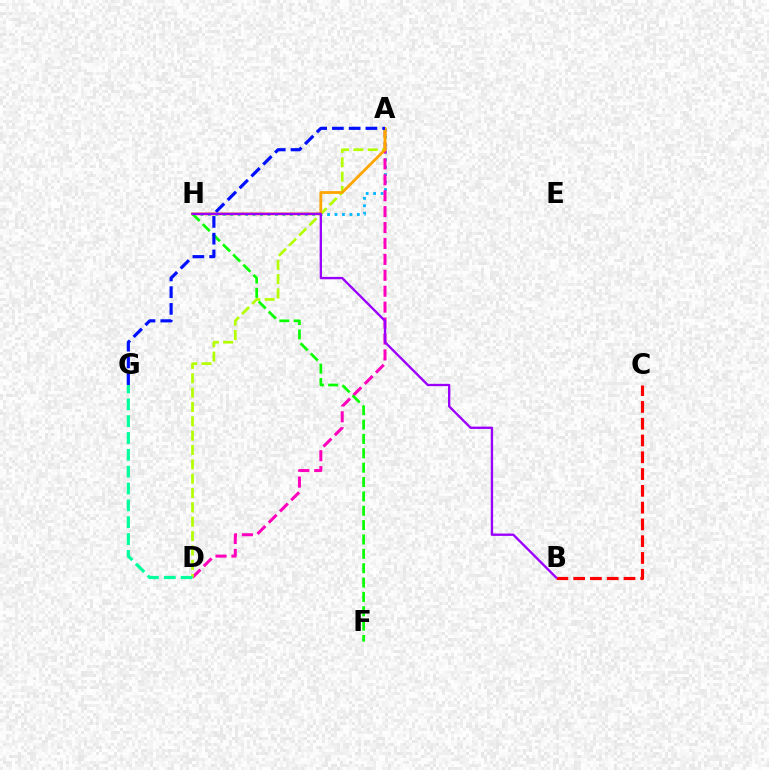{('A', 'H'): [{'color': '#00b5ff', 'line_style': 'dotted', 'thickness': 2.02}, {'color': '#ffa500', 'line_style': 'solid', 'thickness': 2.02}], ('A', 'D'): [{'color': '#ff00bd', 'line_style': 'dashed', 'thickness': 2.16}, {'color': '#b3ff00', 'line_style': 'dashed', 'thickness': 1.95}], ('B', 'C'): [{'color': '#ff0000', 'line_style': 'dashed', 'thickness': 2.28}], ('D', 'G'): [{'color': '#00ff9d', 'line_style': 'dashed', 'thickness': 2.29}], ('F', 'H'): [{'color': '#08ff00', 'line_style': 'dashed', 'thickness': 1.95}], ('A', 'G'): [{'color': '#0010ff', 'line_style': 'dashed', 'thickness': 2.28}], ('B', 'H'): [{'color': '#9b00ff', 'line_style': 'solid', 'thickness': 1.68}]}